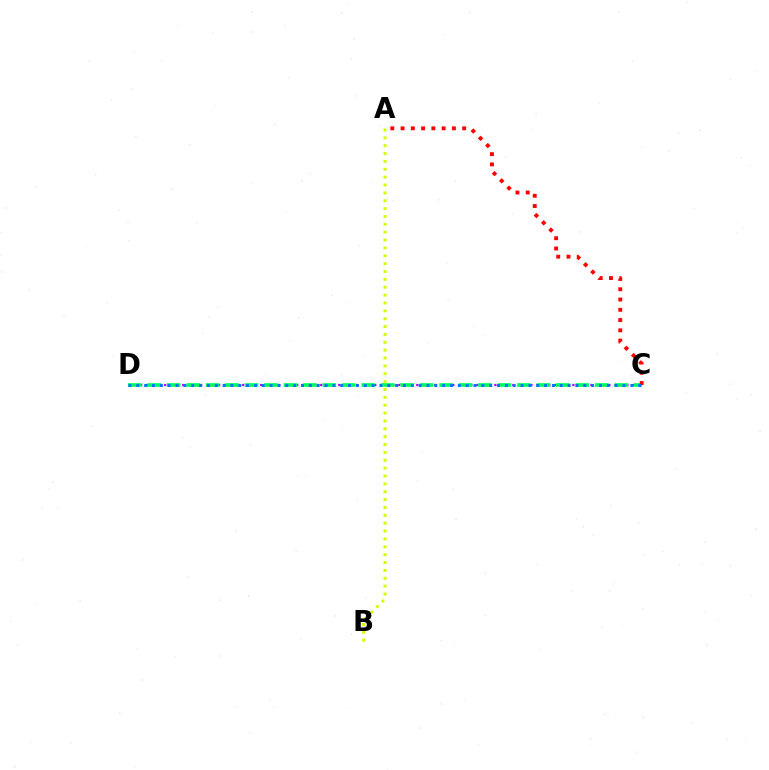{('C', 'D'): [{'color': '#b900ff', 'line_style': 'dotted', 'thickness': 1.63}, {'color': '#00ff5c', 'line_style': 'dashed', 'thickness': 2.64}, {'color': '#0074ff', 'line_style': 'dotted', 'thickness': 2.13}], ('A', 'B'): [{'color': '#d1ff00', 'line_style': 'dotted', 'thickness': 2.14}], ('A', 'C'): [{'color': '#ff0000', 'line_style': 'dotted', 'thickness': 2.79}]}